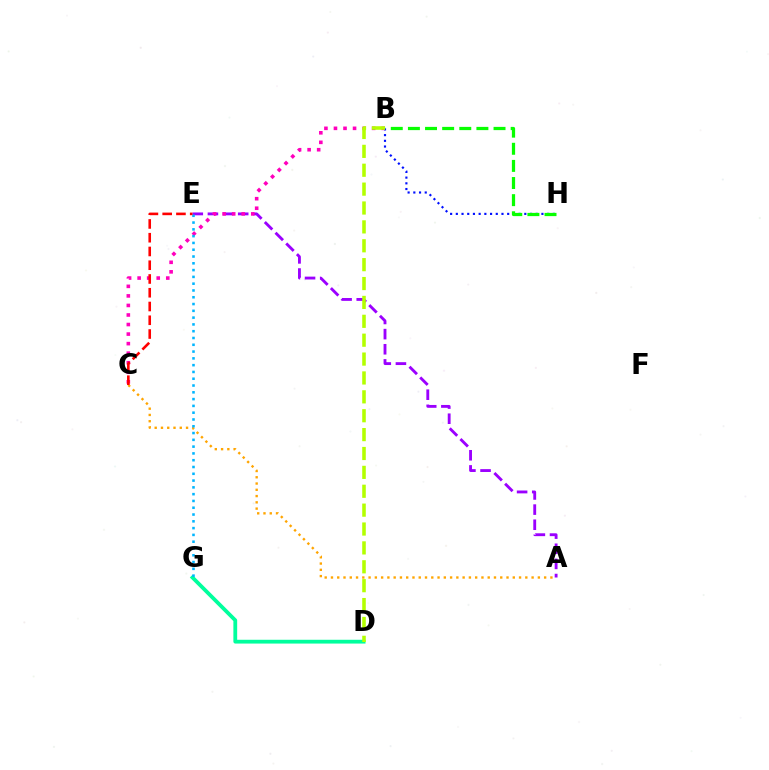{('A', 'C'): [{'color': '#ffa500', 'line_style': 'dotted', 'thickness': 1.7}], ('A', 'E'): [{'color': '#9b00ff', 'line_style': 'dashed', 'thickness': 2.06}], ('D', 'G'): [{'color': '#00ff9d', 'line_style': 'solid', 'thickness': 2.73}], ('B', 'H'): [{'color': '#0010ff', 'line_style': 'dotted', 'thickness': 1.55}, {'color': '#08ff00', 'line_style': 'dashed', 'thickness': 2.33}], ('B', 'C'): [{'color': '#ff00bd', 'line_style': 'dotted', 'thickness': 2.59}], ('E', 'G'): [{'color': '#00b5ff', 'line_style': 'dotted', 'thickness': 1.84}], ('C', 'E'): [{'color': '#ff0000', 'line_style': 'dashed', 'thickness': 1.87}], ('B', 'D'): [{'color': '#b3ff00', 'line_style': 'dashed', 'thickness': 2.57}]}